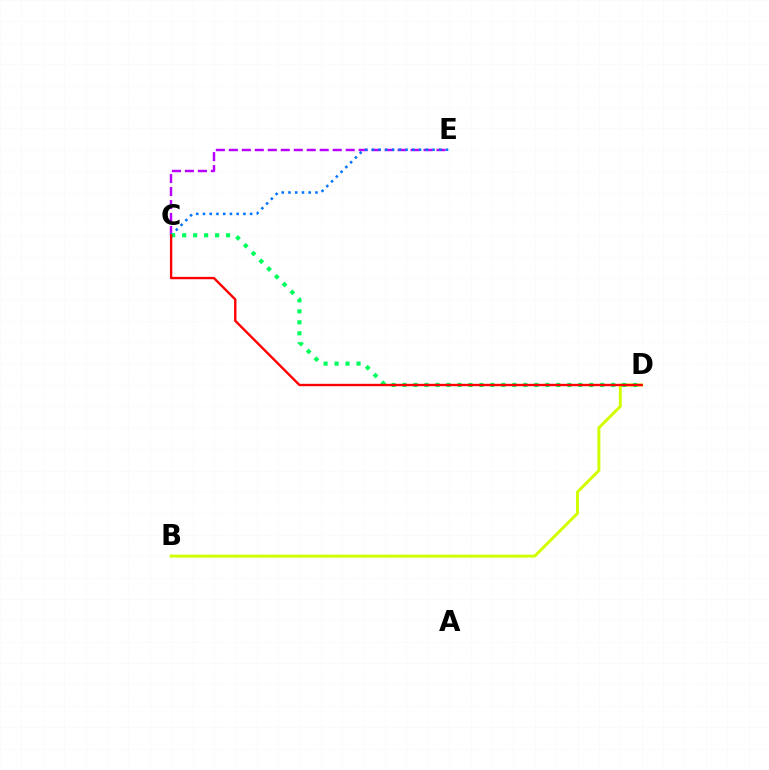{('B', 'D'): [{'color': '#d1ff00', 'line_style': 'solid', 'thickness': 2.13}], ('C', 'E'): [{'color': '#b900ff', 'line_style': 'dashed', 'thickness': 1.76}, {'color': '#0074ff', 'line_style': 'dotted', 'thickness': 1.83}], ('C', 'D'): [{'color': '#00ff5c', 'line_style': 'dotted', 'thickness': 2.98}, {'color': '#ff0000', 'line_style': 'solid', 'thickness': 1.7}]}